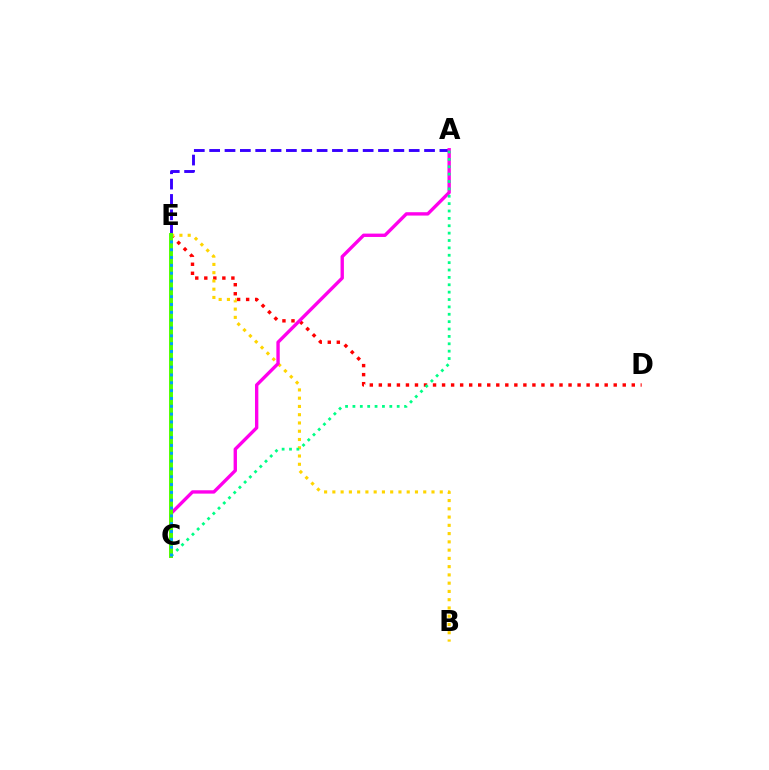{('D', 'E'): [{'color': '#ff0000', 'line_style': 'dotted', 'thickness': 2.45}], ('B', 'E'): [{'color': '#ffd500', 'line_style': 'dotted', 'thickness': 2.24}], ('A', 'E'): [{'color': '#3700ff', 'line_style': 'dashed', 'thickness': 2.09}], ('A', 'C'): [{'color': '#ff00ed', 'line_style': 'solid', 'thickness': 2.42}, {'color': '#00ff86', 'line_style': 'dotted', 'thickness': 2.0}], ('C', 'E'): [{'color': '#4fff00', 'line_style': 'solid', 'thickness': 2.83}, {'color': '#009eff', 'line_style': 'dotted', 'thickness': 2.13}]}